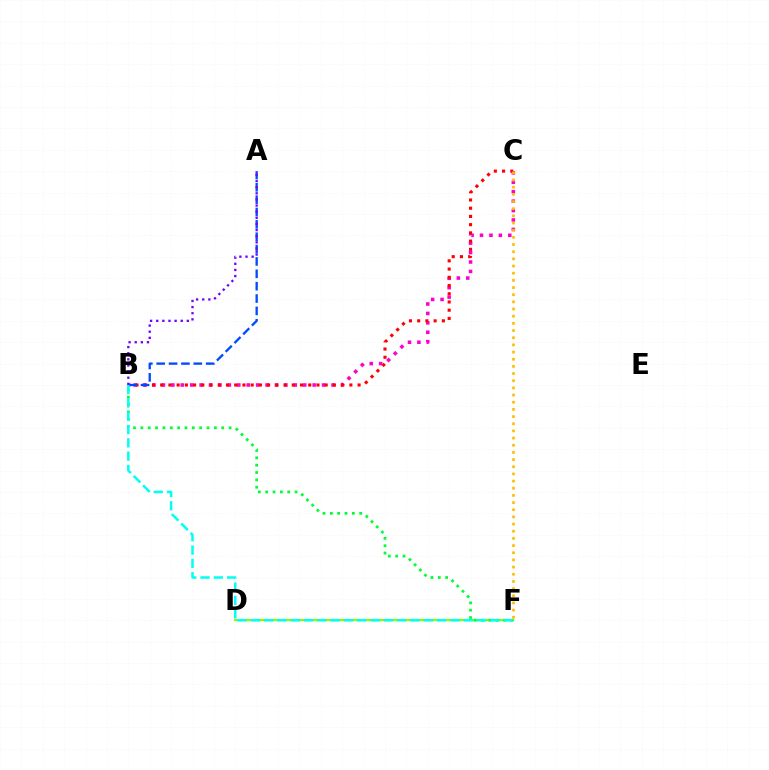{('D', 'F'): [{'color': '#84ff00', 'line_style': 'solid', 'thickness': 1.59}], ('B', 'C'): [{'color': '#ff00cf', 'line_style': 'dotted', 'thickness': 2.56}, {'color': '#ff0000', 'line_style': 'dotted', 'thickness': 2.23}], ('A', 'B'): [{'color': '#004bff', 'line_style': 'dashed', 'thickness': 1.68}, {'color': '#7200ff', 'line_style': 'dotted', 'thickness': 1.66}], ('C', 'F'): [{'color': '#ffbd00', 'line_style': 'dotted', 'thickness': 1.95}], ('B', 'F'): [{'color': '#00ff39', 'line_style': 'dotted', 'thickness': 2.0}, {'color': '#00fff6', 'line_style': 'dashed', 'thickness': 1.81}]}